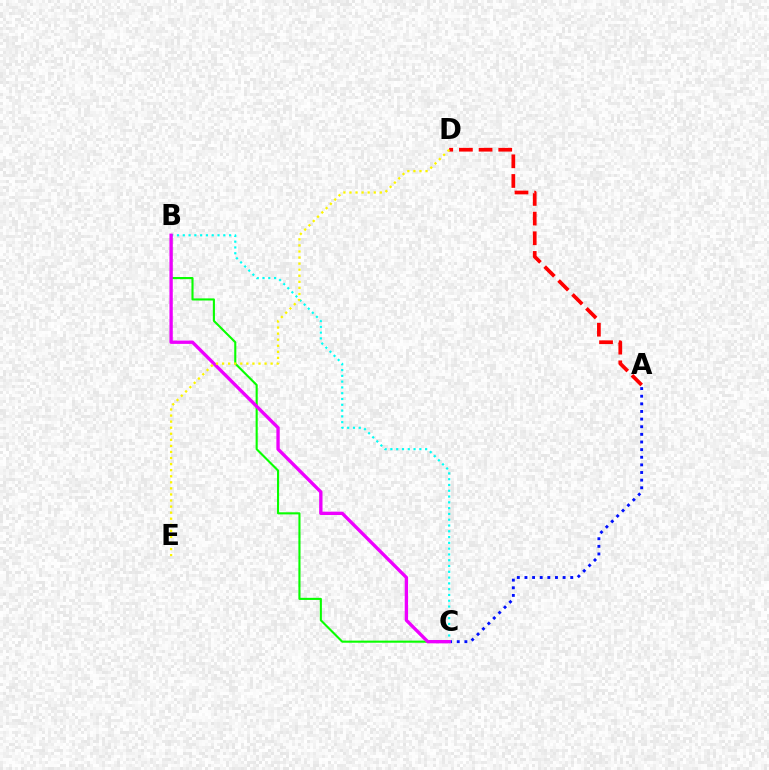{('B', 'C'): [{'color': '#00fff6', 'line_style': 'dotted', 'thickness': 1.57}, {'color': '#08ff00', 'line_style': 'solid', 'thickness': 1.51}, {'color': '#ee00ff', 'line_style': 'solid', 'thickness': 2.4}], ('A', 'C'): [{'color': '#0010ff', 'line_style': 'dotted', 'thickness': 2.07}], ('A', 'D'): [{'color': '#ff0000', 'line_style': 'dashed', 'thickness': 2.67}], ('D', 'E'): [{'color': '#fcf500', 'line_style': 'dotted', 'thickness': 1.65}]}